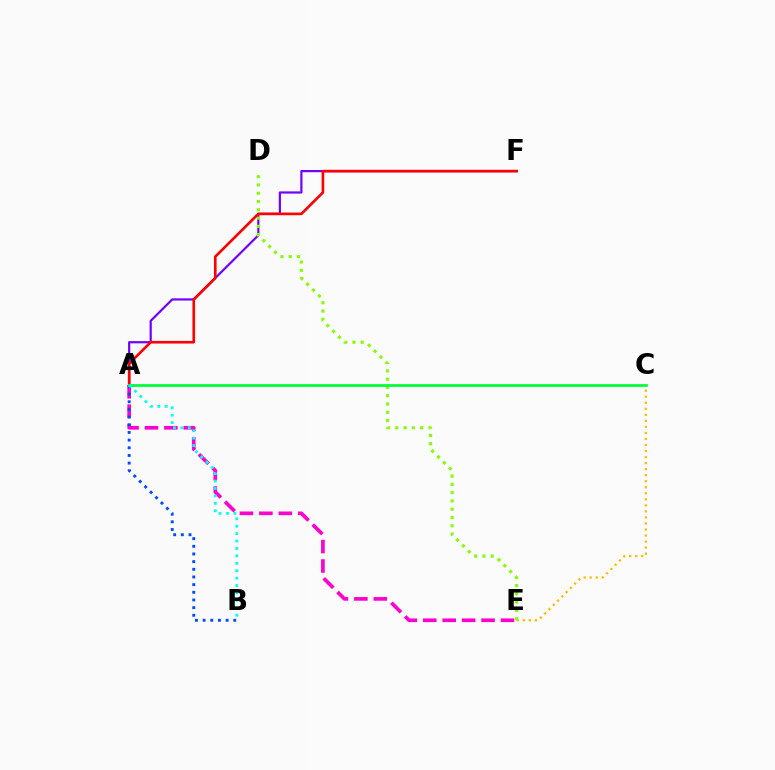{('C', 'E'): [{'color': '#ffbd00', 'line_style': 'dotted', 'thickness': 1.64}], ('A', 'F'): [{'color': '#7200ff', 'line_style': 'solid', 'thickness': 1.58}, {'color': '#ff0000', 'line_style': 'solid', 'thickness': 1.91}], ('D', 'E'): [{'color': '#84ff00', 'line_style': 'dotted', 'thickness': 2.25}], ('A', 'E'): [{'color': '#ff00cf', 'line_style': 'dashed', 'thickness': 2.64}], ('A', 'B'): [{'color': '#004bff', 'line_style': 'dotted', 'thickness': 2.08}, {'color': '#00fff6', 'line_style': 'dotted', 'thickness': 2.01}], ('A', 'C'): [{'color': '#00ff39', 'line_style': 'solid', 'thickness': 1.99}]}